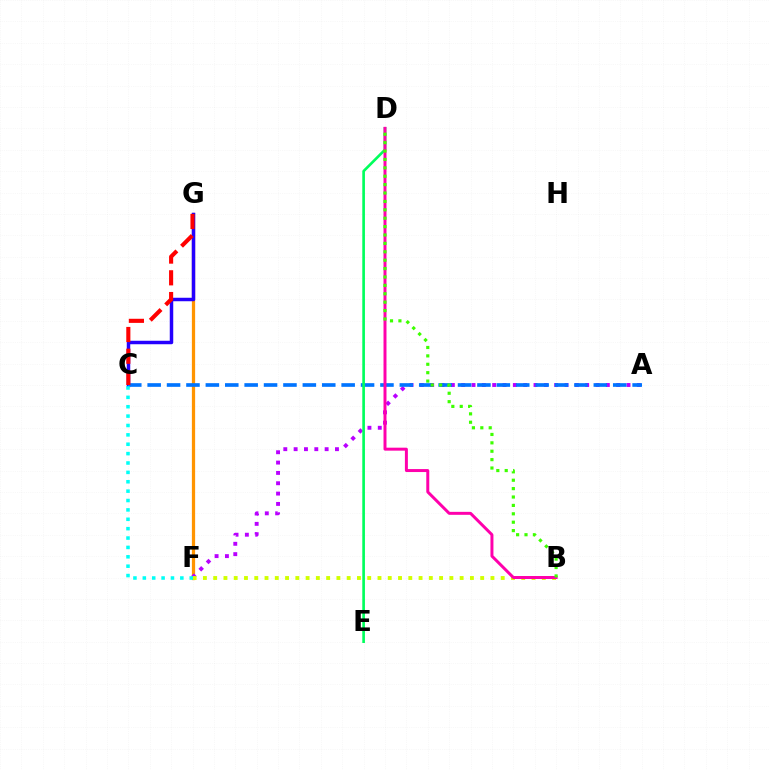{('F', 'G'): [{'color': '#ff9400', 'line_style': 'solid', 'thickness': 2.34}], ('C', 'G'): [{'color': '#2500ff', 'line_style': 'solid', 'thickness': 2.5}, {'color': '#ff0000', 'line_style': 'dashed', 'thickness': 2.95}], ('A', 'F'): [{'color': '#b900ff', 'line_style': 'dotted', 'thickness': 2.81}], ('A', 'C'): [{'color': '#0074ff', 'line_style': 'dashed', 'thickness': 2.64}], ('D', 'E'): [{'color': '#00ff5c', 'line_style': 'solid', 'thickness': 1.91}], ('B', 'F'): [{'color': '#d1ff00', 'line_style': 'dotted', 'thickness': 2.79}], ('B', 'D'): [{'color': '#ff00ac', 'line_style': 'solid', 'thickness': 2.14}, {'color': '#3dff00', 'line_style': 'dotted', 'thickness': 2.28}], ('C', 'F'): [{'color': '#00fff6', 'line_style': 'dotted', 'thickness': 2.55}]}